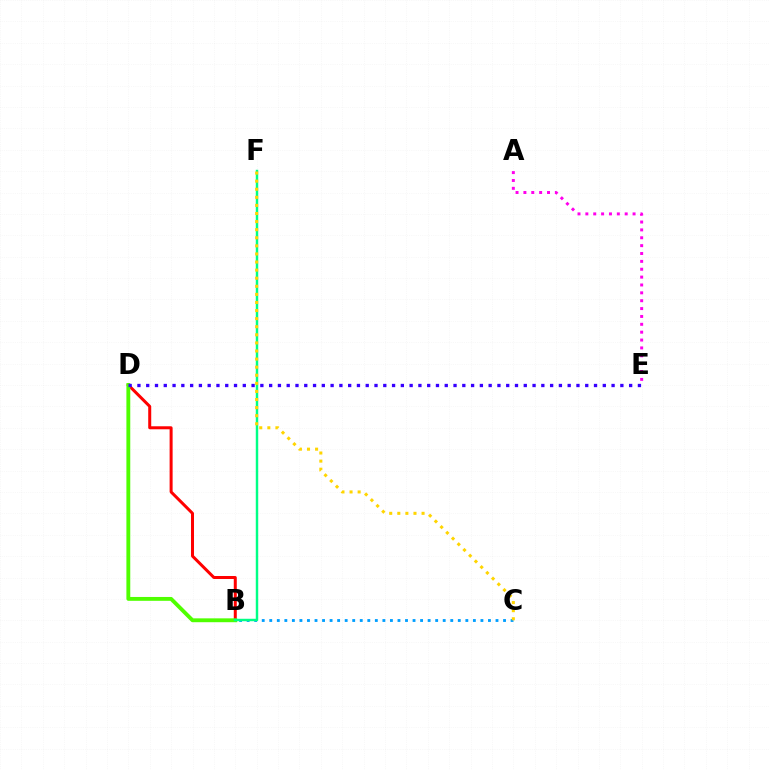{('B', 'D'): [{'color': '#ff0000', 'line_style': 'solid', 'thickness': 2.16}, {'color': '#4fff00', 'line_style': 'solid', 'thickness': 2.78}], ('B', 'C'): [{'color': '#009eff', 'line_style': 'dotted', 'thickness': 2.05}], ('D', 'E'): [{'color': '#3700ff', 'line_style': 'dotted', 'thickness': 2.39}], ('B', 'F'): [{'color': '#00ff86', 'line_style': 'solid', 'thickness': 1.77}], ('C', 'F'): [{'color': '#ffd500', 'line_style': 'dotted', 'thickness': 2.2}], ('A', 'E'): [{'color': '#ff00ed', 'line_style': 'dotted', 'thickness': 2.14}]}